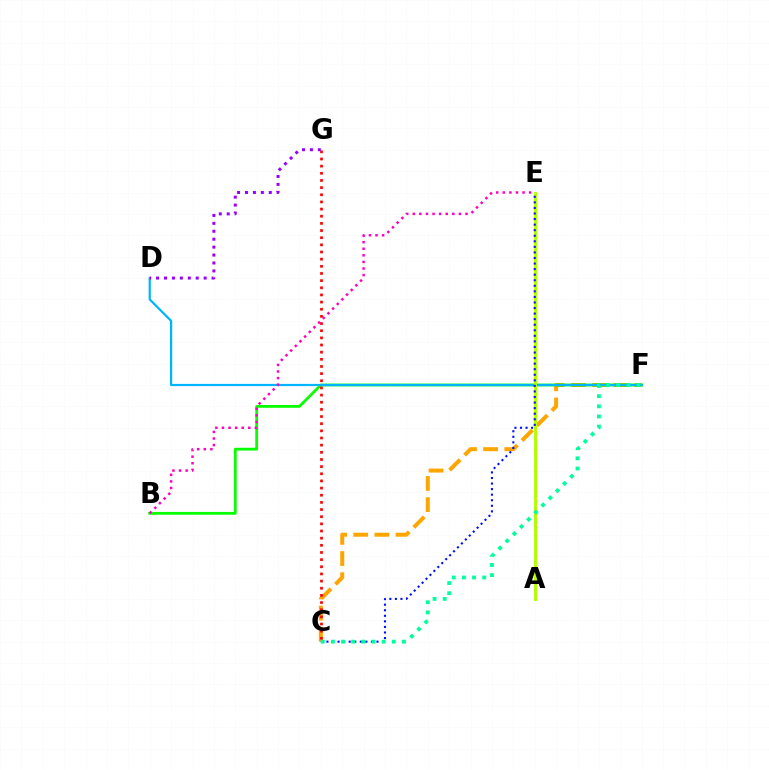{('C', 'F'): [{'color': '#ffa500', 'line_style': 'dashed', 'thickness': 2.87}, {'color': '#00ff9d', 'line_style': 'dotted', 'thickness': 2.76}], ('B', 'F'): [{'color': '#08ff00', 'line_style': 'solid', 'thickness': 2.01}], ('D', 'F'): [{'color': '#00b5ff', 'line_style': 'solid', 'thickness': 1.59}], ('A', 'E'): [{'color': '#b3ff00', 'line_style': 'solid', 'thickness': 2.12}], ('C', 'E'): [{'color': '#0010ff', 'line_style': 'dotted', 'thickness': 1.51}], ('C', 'G'): [{'color': '#ff0000', 'line_style': 'dotted', 'thickness': 1.94}], ('B', 'E'): [{'color': '#ff00bd', 'line_style': 'dotted', 'thickness': 1.79}], ('D', 'G'): [{'color': '#9b00ff', 'line_style': 'dotted', 'thickness': 2.15}]}